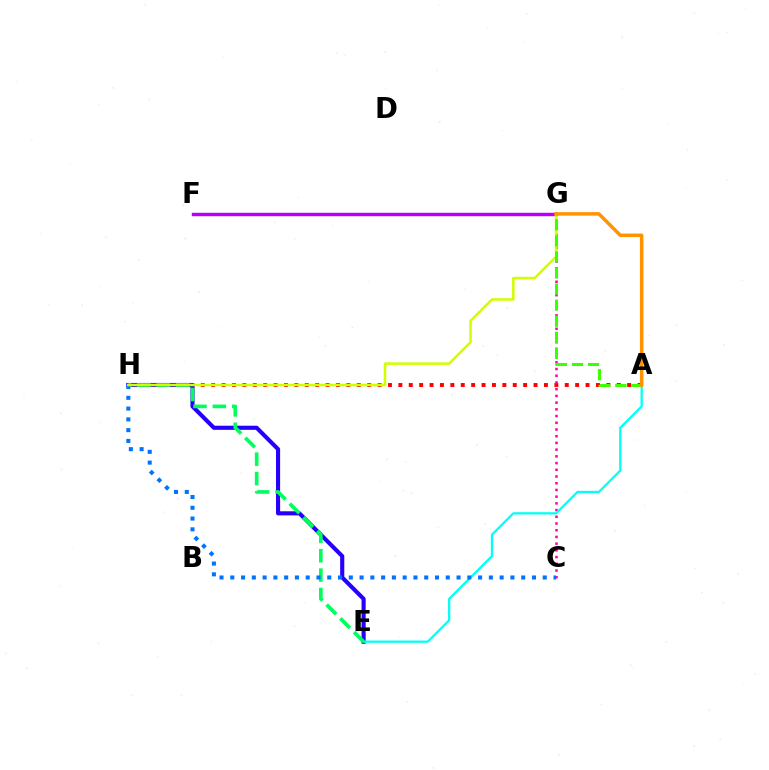{('A', 'H'): [{'color': '#ff0000', 'line_style': 'dotted', 'thickness': 2.83}], ('F', 'G'): [{'color': '#b900ff', 'line_style': 'solid', 'thickness': 2.47}], ('C', 'G'): [{'color': '#ff00ac', 'line_style': 'dotted', 'thickness': 1.82}], ('E', 'H'): [{'color': '#2500ff', 'line_style': 'solid', 'thickness': 2.96}, {'color': '#00ff5c', 'line_style': 'dashed', 'thickness': 2.63}], ('A', 'E'): [{'color': '#00fff6', 'line_style': 'solid', 'thickness': 1.62}], ('C', 'H'): [{'color': '#0074ff', 'line_style': 'dotted', 'thickness': 2.93}], ('G', 'H'): [{'color': '#d1ff00', 'line_style': 'solid', 'thickness': 1.83}], ('A', 'G'): [{'color': '#3dff00', 'line_style': 'dashed', 'thickness': 2.18}, {'color': '#ff9400', 'line_style': 'solid', 'thickness': 2.52}]}